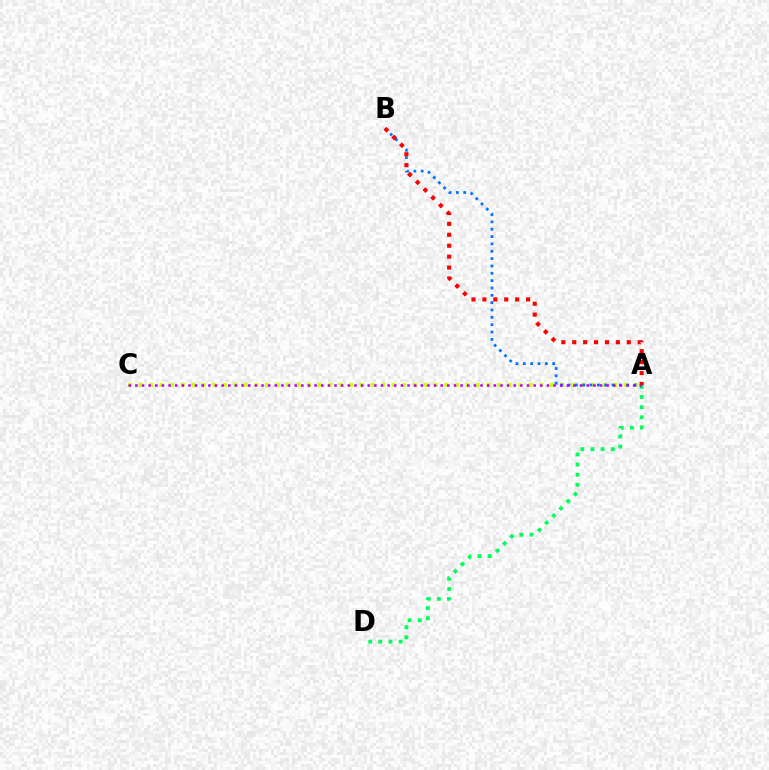{('A', 'C'): [{'color': '#d1ff00', 'line_style': 'dotted', 'thickness': 2.86}, {'color': '#b900ff', 'line_style': 'dotted', 'thickness': 1.8}], ('A', 'B'): [{'color': '#0074ff', 'line_style': 'dotted', 'thickness': 1.99}, {'color': '#ff0000', 'line_style': 'dotted', 'thickness': 2.97}], ('A', 'D'): [{'color': '#00ff5c', 'line_style': 'dotted', 'thickness': 2.75}]}